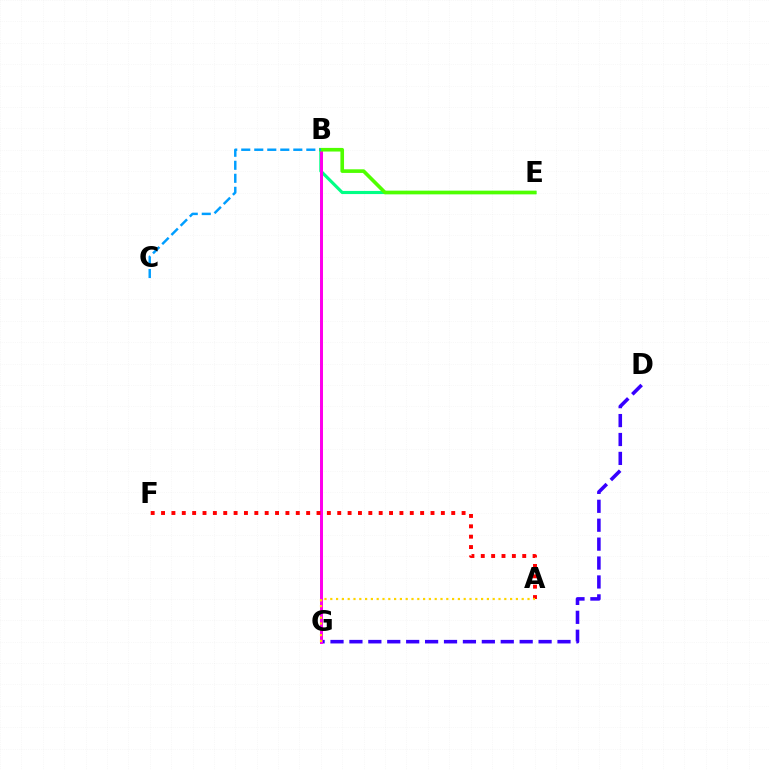{('D', 'G'): [{'color': '#3700ff', 'line_style': 'dashed', 'thickness': 2.57}], ('B', 'E'): [{'color': '#00ff86', 'line_style': 'solid', 'thickness': 2.25}, {'color': '#4fff00', 'line_style': 'solid', 'thickness': 2.61}], ('B', 'G'): [{'color': '#ff00ed', 'line_style': 'solid', 'thickness': 2.16}], ('A', 'F'): [{'color': '#ff0000', 'line_style': 'dotted', 'thickness': 2.82}], ('A', 'G'): [{'color': '#ffd500', 'line_style': 'dotted', 'thickness': 1.58}], ('B', 'C'): [{'color': '#009eff', 'line_style': 'dashed', 'thickness': 1.77}]}